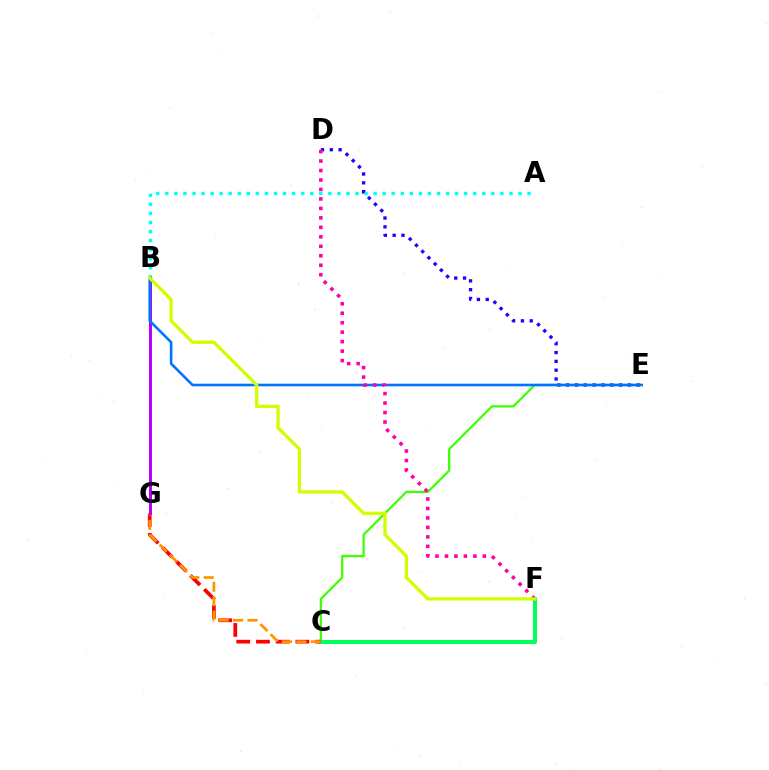{('C', 'E'): [{'color': '#3dff00', 'line_style': 'solid', 'thickness': 1.62}], ('C', 'F'): [{'color': '#00ff5c', 'line_style': 'solid', 'thickness': 2.87}], ('C', 'G'): [{'color': '#ff0000', 'line_style': 'dashed', 'thickness': 2.68}, {'color': '#ff9400', 'line_style': 'dashed', 'thickness': 1.96}], ('A', 'B'): [{'color': '#00fff6', 'line_style': 'dotted', 'thickness': 2.46}], ('B', 'G'): [{'color': '#b900ff', 'line_style': 'solid', 'thickness': 2.14}], ('D', 'E'): [{'color': '#2500ff', 'line_style': 'dotted', 'thickness': 2.39}], ('B', 'E'): [{'color': '#0074ff', 'line_style': 'solid', 'thickness': 1.87}], ('D', 'F'): [{'color': '#ff00ac', 'line_style': 'dotted', 'thickness': 2.57}], ('B', 'F'): [{'color': '#d1ff00', 'line_style': 'solid', 'thickness': 2.38}]}